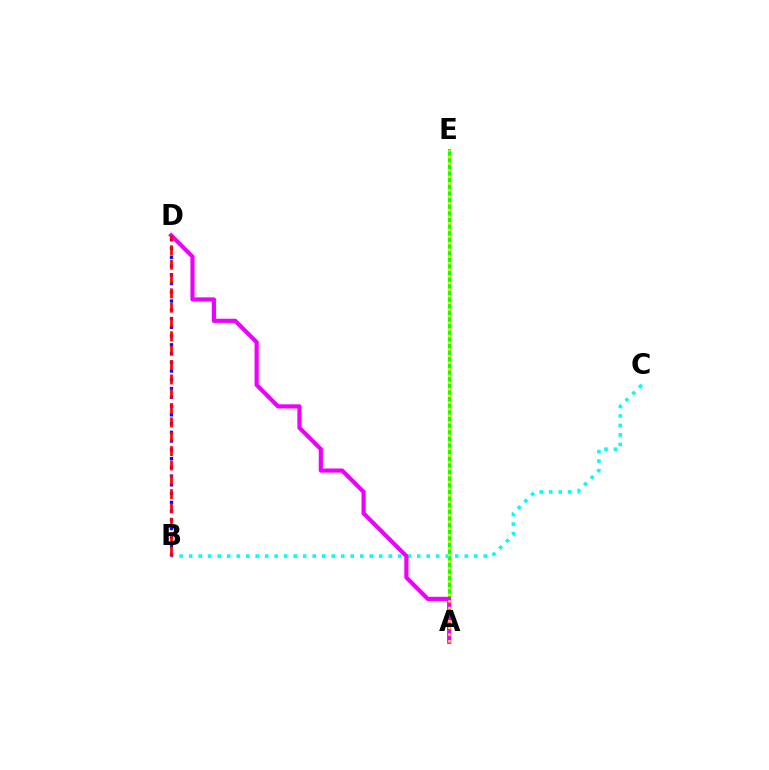{('A', 'E'): [{'color': '#08ff00', 'line_style': 'solid', 'thickness': 2.07}, {'color': '#fcf500', 'line_style': 'dotted', 'thickness': 1.8}], ('B', 'C'): [{'color': '#00fff6', 'line_style': 'dotted', 'thickness': 2.58}], ('B', 'D'): [{'color': '#0010ff', 'line_style': 'dotted', 'thickness': 2.38}, {'color': '#ff0000', 'line_style': 'dashed', 'thickness': 1.95}], ('A', 'D'): [{'color': '#ee00ff', 'line_style': 'solid', 'thickness': 3.0}]}